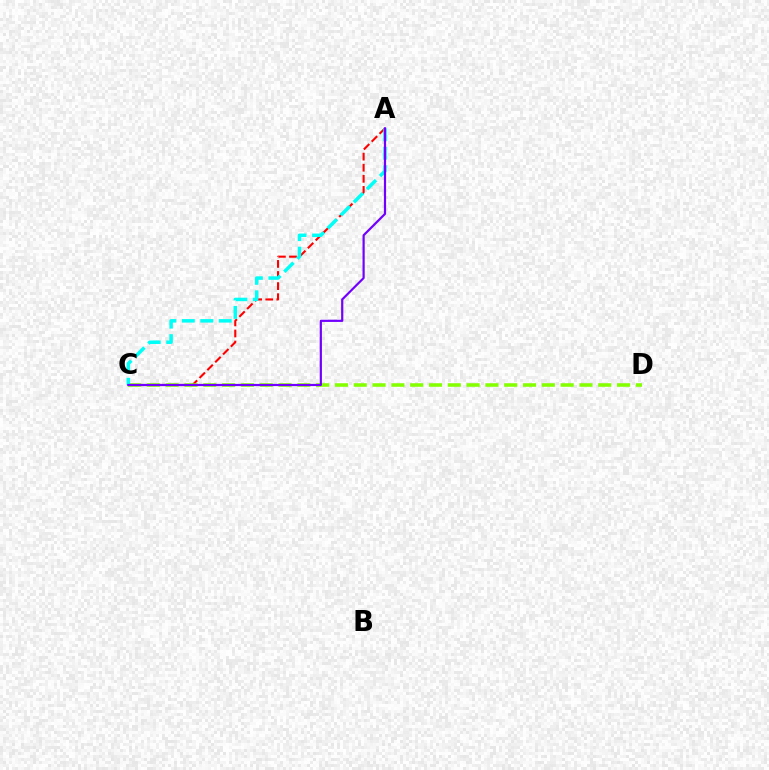{('A', 'C'): [{'color': '#ff0000', 'line_style': 'dashed', 'thickness': 1.51}, {'color': '#00fff6', 'line_style': 'dashed', 'thickness': 2.51}, {'color': '#7200ff', 'line_style': 'solid', 'thickness': 1.58}], ('C', 'D'): [{'color': '#84ff00', 'line_style': 'dashed', 'thickness': 2.55}]}